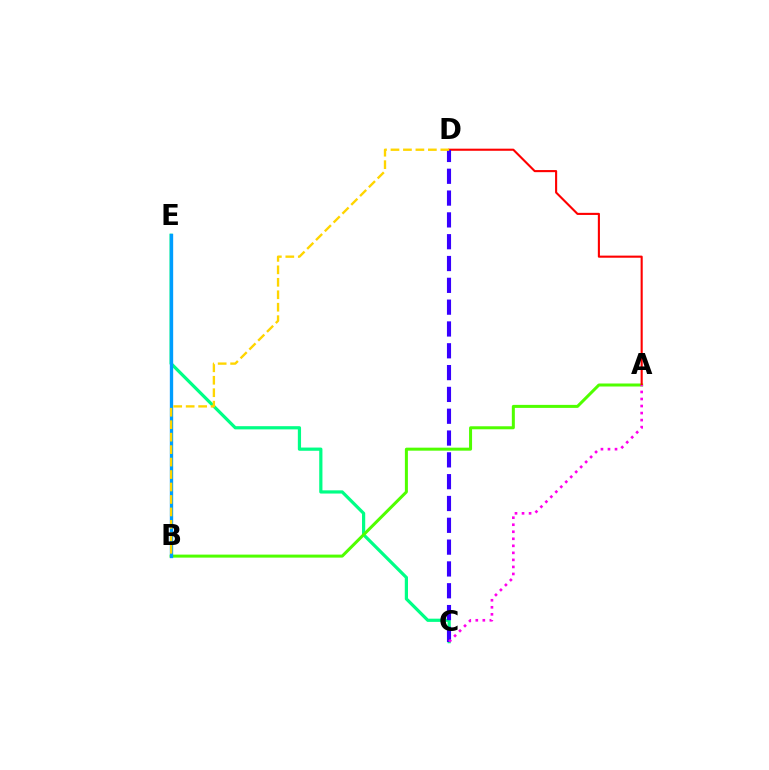{('C', 'E'): [{'color': '#00ff86', 'line_style': 'solid', 'thickness': 2.31}], ('A', 'B'): [{'color': '#4fff00', 'line_style': 'solid', 'thickness': 2.17}], ('A', 'D'): [{'color': '#ff0000', 'line_style': 'solid', 'thickness': 1.52}], ('B', 'E'): [{'color': '#009eff', 'line_style': 'solid', 'thickness': 2.4}], ('C', 'D'): [{'color': '#3700ff', 'line_style': 'dashed', 'thickness': 2.96}], ('A', 'C'): [{'color': '#ff00ed', 'line_style': 'dotted', 'thickness': 1.91}], ('B', 'D'): [{'color': '#ffd500', 'line_style': 'dashed', 'thickness': 1.69}]}